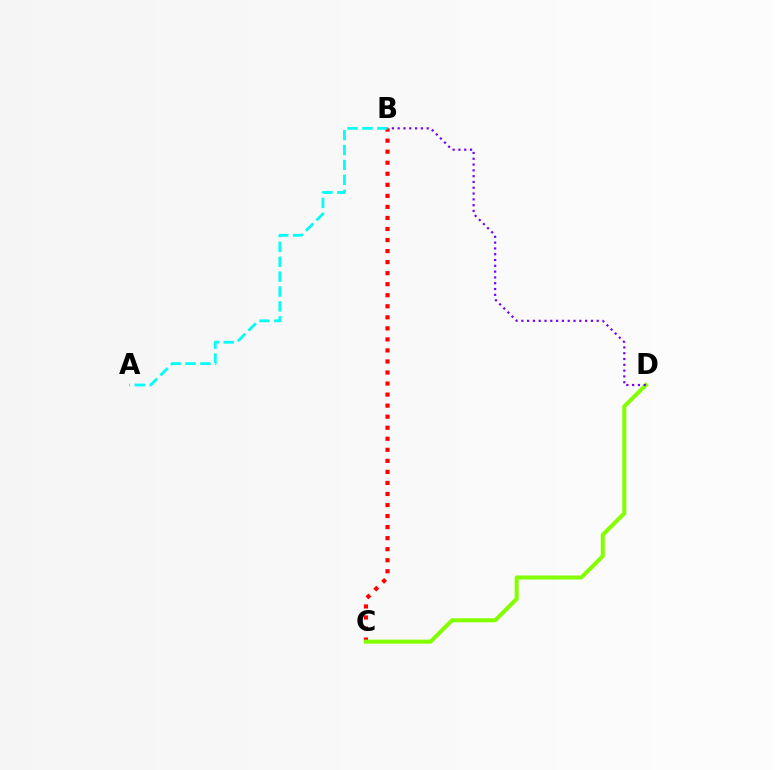{('B', 'C'): [{'color': '#ff0000', 'line_style': 'dotted', 'thickness': 3.0}], ('C', 'D'): [{'color': '#84ff00', 'line_style': 'solid', 'thickness': 2.9}], ('B', 'D'): [{'color': '#7200ff', 'line_style': 'dotted', 'thickness': 1.58}], ('A', 'B'): [{'color': '#00fff6', 'line_style': 'dashed', 'thickness': 2.02}]}